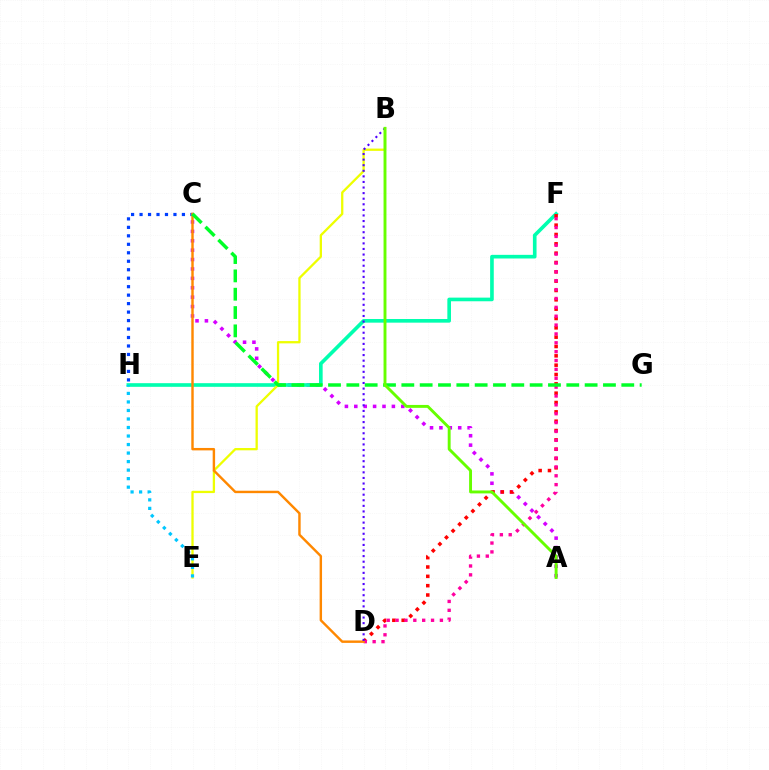{('C', 'H'): [{'color': '#003fff', 'line_style': 'dotted', 'thickness': 2.3}], ('A', 'C'): [{'color': '#d600ff', 'line_style': 'dotted', 'thickness': 2.55}], ('F', 'H'): [{'color': '#00ffaf', 'line_style': 'solid', 'thickness': 2.62}], ('B', 'E'): [{'color': '#eeff00', 'line_style': 'solid', 'thickness': 1.65}], ('D', 'F'): [{'color': '#ff0000', 'line_style': 'dotted', 'thickness': 2.54}, {'color': '#ff00a0', 'line_style': 'dotted', 'thickness': 2.41}], ('C', 'D'): [{'color': '#ff8800', 'line_style': 'solid', 'thickness': 1.74}], ('C', 'G'): [{'color': '#00ff27', 'line_style': 'dashed', 'thickness': 2.49}], ('E', 'H'): [{'color': '#00c7ff', 'line_style': 'dotted', 'thickness': 2.32}], ('B', 'D'): [{'color': '#4f00ff', 'line_style': 'dotted', 'thickness': 1.52}], ('A', 'B'): [{'color': '#66ff00', 'line_style': 'solid', 'thickness': 2.09}]}